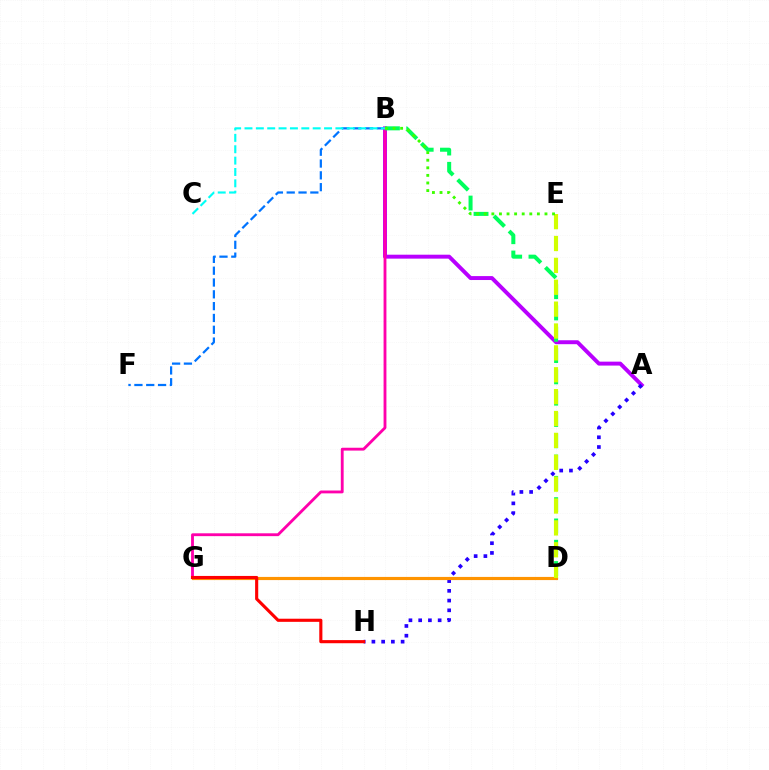{('B', 'F'): [{'color': '#0074ff', 'line_style': 'dashed', 'thickness': 1.61}], ('A', 'B'): [{'color': '#b900ff', 'line_style': 'solid', 'thickness': 2.83}], ('B', 'G'): [{'color': '#ff00ac', 'line_style': 'solid', 'thickness': 2.05}], ('B', 'D'): [{'color': '#00ff5c', 'line_style': 'dashed', 'thickness': 2.89}], ('A', 'H'): [{'color': '#2500ff', 'line_style': 'dotted', 'thickness': 2.65}], ('D', 'G'): [{'color': '#ff9400', 'line_style': 'solid', 'thickness': 2.27}], ('D', 'E'): [{'color': '#d1ff00', 'line_style': 'dashed', 'thickness': 2.97}], ('B', 'C'): [{'color': '#00fff6', 'line_style': 'dashed', 'thickness': 1.54}], ('G', 'H'): [{'color': '#ff0000', 'line_style': 'solid', 'thickness': 2.25}], ('B', 'E'): [{'color': '#3dff00', 'line_style': 'dotted', 'thickness': 2.06}]}